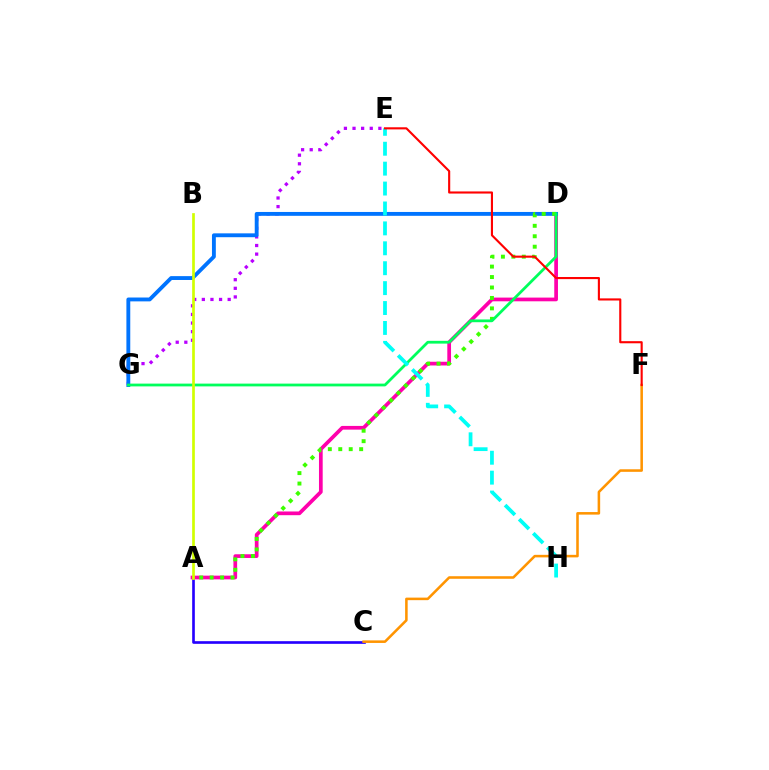{('E', 'G'): [{'color': '#b900ff', 'line_style': 'dotted', 'thickness': 2.34}], ('A', 'C'): [{'color': '#2500ff', 'line_style': 'solid', 'thickness': 1.9}], ('A', 'D'): [{'color': '#ff00ac', 'line_style': 'solid', 'thickness': 2.67}, {'color': '#3dff00', 'line_style': 'dotted', 'thickness': 2.84}], ('D', 'G'): [{'color': '#0074ff', 'line_style': 'solid', 'thickness': 2.78}, {'color': '#00ff5c', 'line_style': 'solid', 'thickness': 2.0}], ('C', 'F'): [{'color': '#ff9400', 'line_style': 'solid', 'thickness': 1.84}], ('A', 'B'): [{'color': '#d1ff00', 'line_style': 'solid', 'thickness': 1.94}], ('E', 'H'): [{'color': '#00fff6', 'line_style': 'dashed', 'thickness': 2.71}], ('E', 'F'): [{'color': '#ff0000', 'line_style': 'solid', 'thickness': 1.53}]}